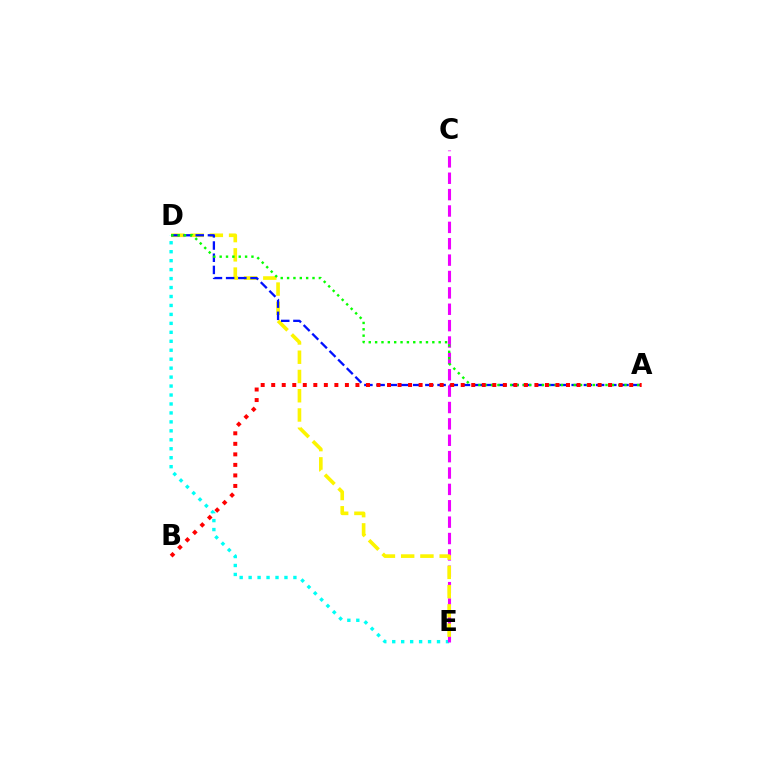{('D', 'E'): [{'color': '#00fff6', 'line_style': 'dotted', 'thickness': 2.43}, {'color': '#fcf500', 'line_style': 'dashed', 'thickness': 2.62}], ('C', 'E'): [{'color': '#ee00ff', 'line_style': 'dashed', 'thickness': 2.22}], ('A', 'D'): [{'color': '#0010ff', 'line_style': 'dashed', 'thickness': 1.66}, {'color': '#08ff00', 'line_style': 'dotted', 'thickness': 1.73}], ('A', 'B'): [{'color': '#ff0000', 'line_style': 'dotted', 'thickness': 2.86}]}